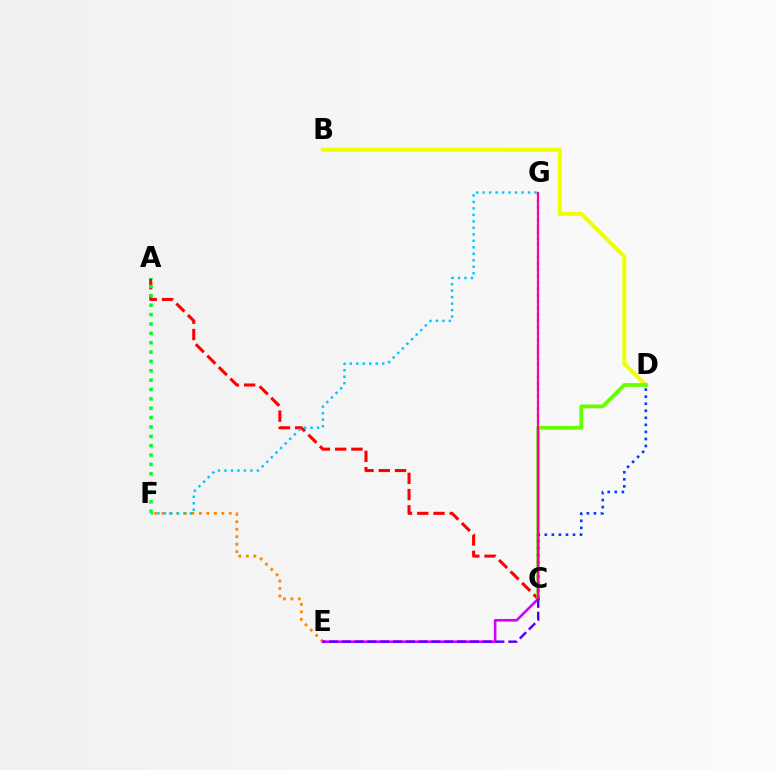{('B', 'D'): [{'color': '#eeff00', 'line_style': 'solid', 'thickness': 2.88}], ('E', 'F'): [{'color': '#ff8800', 'line_style': 'dotted', 'thickness': 2.03}], ('A', 'C'): [{'color': '#ff0000', 'line_style': 'dashed', 'thickness': 2.21}], ('C', 'G'): [{'color': '#00ffaf', 'line_style': 'dotted', 'thickness': 1.72}, {'color': '#ff00a0', 'line_style': 'solid', 'thickness': 1.61}], ('C', 'D'): [{'color': '#66ff00', 'line_style': 'solid', 'thickness': 2.72}, {'color': '#003fff', 'line_style': 'dotted', 'thickness': 1.91}], ('F', 'G'): [{'color': '#00c7ff', 'line_style': 'dotted', 'thickness': 1.76}], ('C', 'E'): [{'color': '#d600ff', 'line_style': 'solid', 'thickness': 1.89}, {'color': '#4f00ff', 'line_style': 'dashed', 'thickness': 1.74}], ('A', 'F'): [{'color': '#00ff27', 'line_style': 'dotted', 'thickness': 2.54}]}